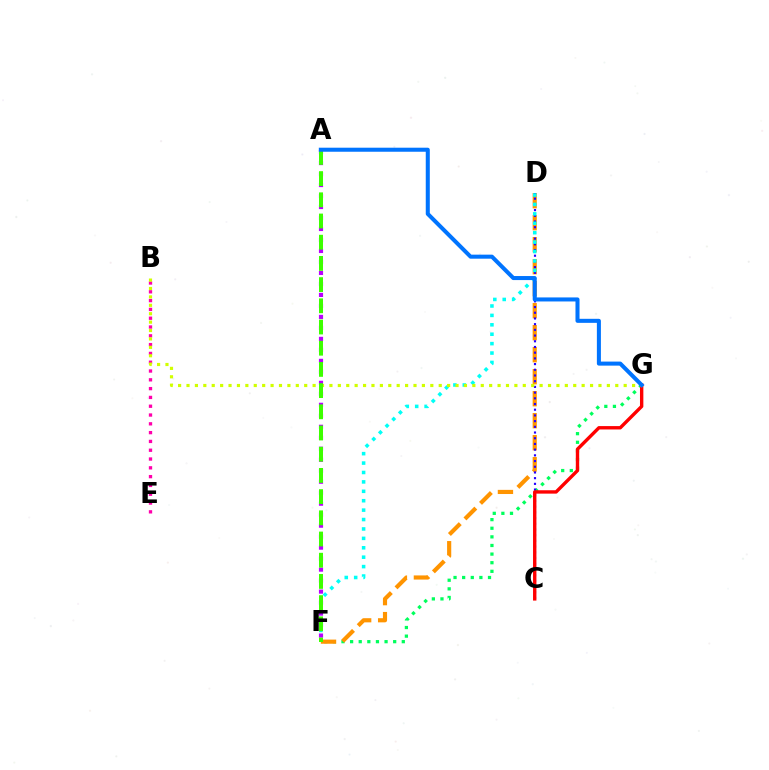{('F', 'G'): [{'color': '#00ff5c', 'line_style': 'dotted', 'thickness': 2.34}], ('D', 'F'): [{'color': '#ff9400', 'line_style': 'dashed', 'thickness': 2.99}, {'color': '#00fff6', 'line_style': 'dotted', 'thickness': 2.56}], ('C', 'D'): [{'color': '#2500ff', 'line_style': 'dotted', 'thickness': 1.55}], ('B', 'E'): [{'color': '#ff00ac', 'line_style': 'dotted', 'thickness': 2.39}], ('C', 'G'): [{'color': '#ff0000', 'line_style': 'solid', 'thickness': 2.43}], ('B', 'G'): [{'color': '#d1ff00', 'line_style': 'dotted', 'thickness': 2.28}], ('A', 'F'): [{'color': '#b900ff', 'line_style': 'dotted', 'thickness': 2.99}, {'color': '#3dff00', 'line_style': 'dashed', 'thickness': 2.88}], ('A', 'G'): [{'color': '#0074ff', 'line_style': 'solid', 'thickness': 2.91}]}